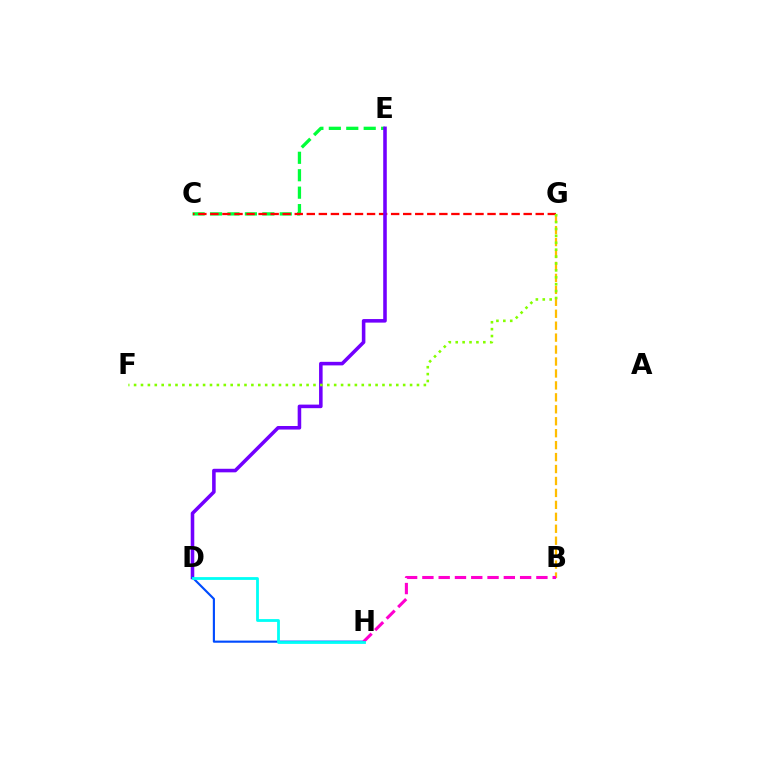{('B', 'G'): [{'color': '#ffbd00', 'line_style': 'dashed', 'thickness': 1.62}], ('C', 'E'): [{'color': '#00ff39', 'line_style': 'dashed', 'thickness': 2.37}], ('C', 'G'): [{'color': '#ff0000', 'line_style': 'dashed', 'thickness': 1.64}], ('D', 'E'): [{'color': '#7200ff', 'line_style': 'solid', 'thickness': 2.56}], ('D', 'H'): [{'color': '#004bff', 'line_style': 'solid', 'thickness': 1.54}, {'color': '#00fff6', 'line_style': 'solid', 'thickness': 2.02}], ('B', 'H'): [{'color': '#ff00cf', 'line_style': 'dashed', 'thickness': 2.21}], ('F', 'G'): [{'color': '#84ff00', 'line_style': 'dotted', 'thickness': 1.87}]}